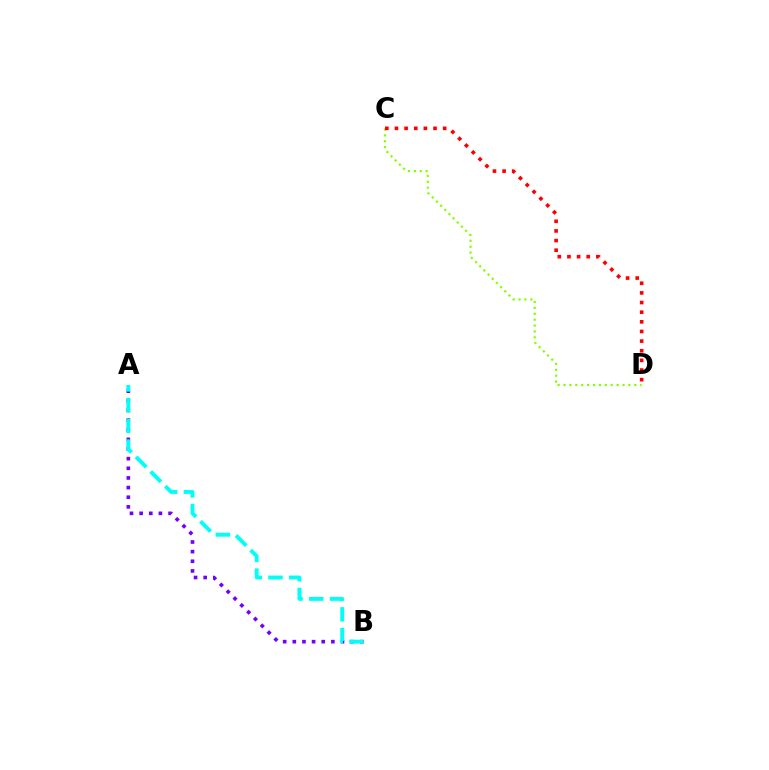{('C', 'D'): [{'color': '#84ff00', 'line_style': 'dotted', 'thickness': 1.6}, {'color': '#ff0000', 'line_style': 'dotted', 'thickness': 2.62}], ('A', 'B'): [{'color': '#7200ff', 'line_style': 'dotted', 'thickness': 2.62}, {'color': '#00fff6', 'line_style': 'dashed', 'thickness': 2.82}]}